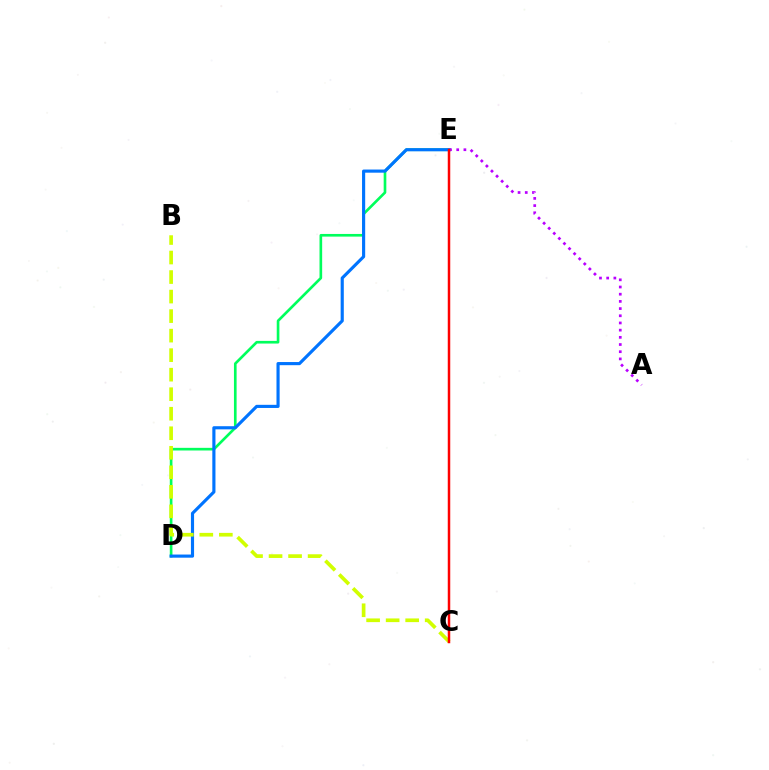{('D', 'E'): [{'color': '#00ff5c', 'line_style': 'solid', 'thickness': 1.91}, {'color': '#0074ff', 'line_style': 'solid', 'thickness': 2.26}], ('B', 'C'): [{'color': '#d1ff00', 'line_style': 'dashed', 'thickness': 2.65}], ('A', 'E'): [{'color': '#b900ff', 'line_style': 'dotted', 'thickness': 1.95}], ('C', 'E'): [{'color': '#ff0000', 'line_style': 'solid', 'thickness': 1.8}]}